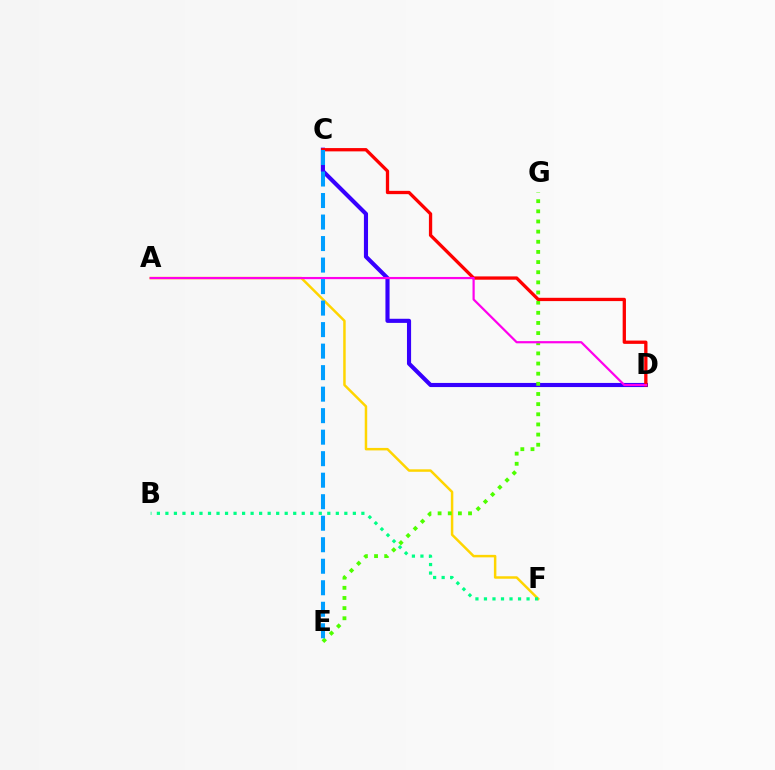{('A', 'F'): [{'color': '#ffd500', 'line_style': 'solid', 'thickness': 1.79}], ('B', 'F'): [{'color': '#00ff86', 'line_style': 'dotted', 'thickness': 2.32}], ('C', 'D'): [{'color': '#3700ff', 'line_style': 'solid', 'thickness': 2.97}, {'color': '#ff0000', 'line_style': 'solid', 'thickness': 2.37}], ('E', 'G'): [{'color': '#4fff00', 'line_style': 'dotted', 'thickness': 2.76}], ('A', 'D'): [{'color': '#ff00ed', 'line_style': 'solid', 'thickness': 1.59}], ('C', 'E'): [{'color': '#009eff', 'line_style': 'dashed', 'thickness': 2.92}]}